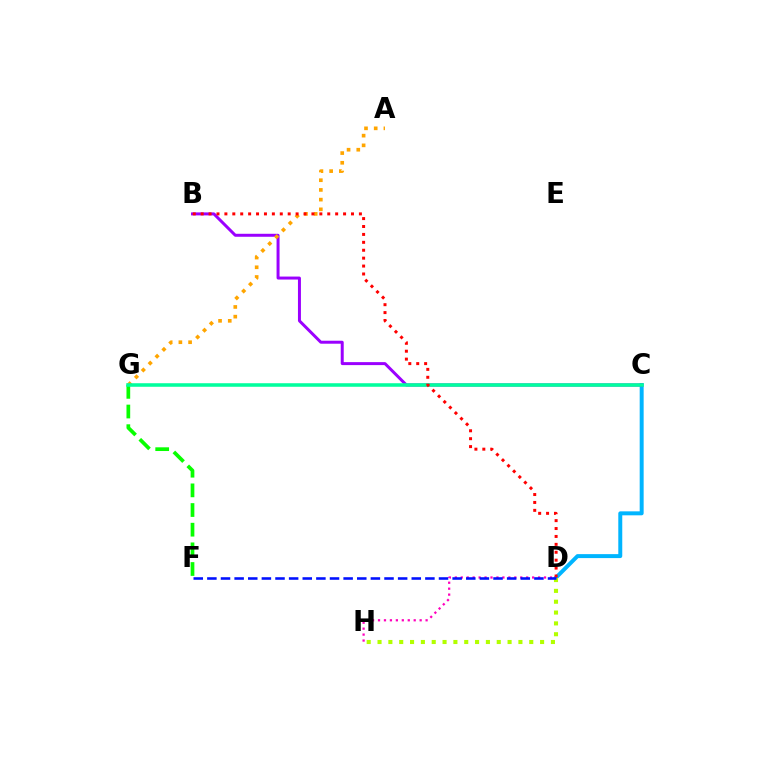{('C', 'D'): [{'color': '#00b5ff', 'line_style': 'solid', 'thickness': 2.85}], ('D', 'H'): [{'color': '#b3ff00', 'line_style': 'dotted', 'thickness': 2.94}, {'color': '#ff00bd', 'line_style': 'dotted', 'thickness': 1.62}], ('B', 'C'): [{'color': '#9b00ff', 'line_style': 'solid', 'thickness': 2.15}], ('A', 'G'): [{'color': '#ffa500', 'line_style': 'dotted', 'thickness': 2.64}], ('F', 'G'): [{'color': '#08ff00', 'line_style': 'dashed', 'thickness': 2.67}], ('C', 'G'): [{'color': '#00ff9d', 'line_style': 'solid', 'thickness': 2.55}], ('B', 'D'): [{'color': '#ff0000', 'line_style': 'dotted', 'thickness': 2.15}], ('D', 'F'): [{'color': '#0010ff', 'line_style': 'dashed', 'thickness': 1.85}]}